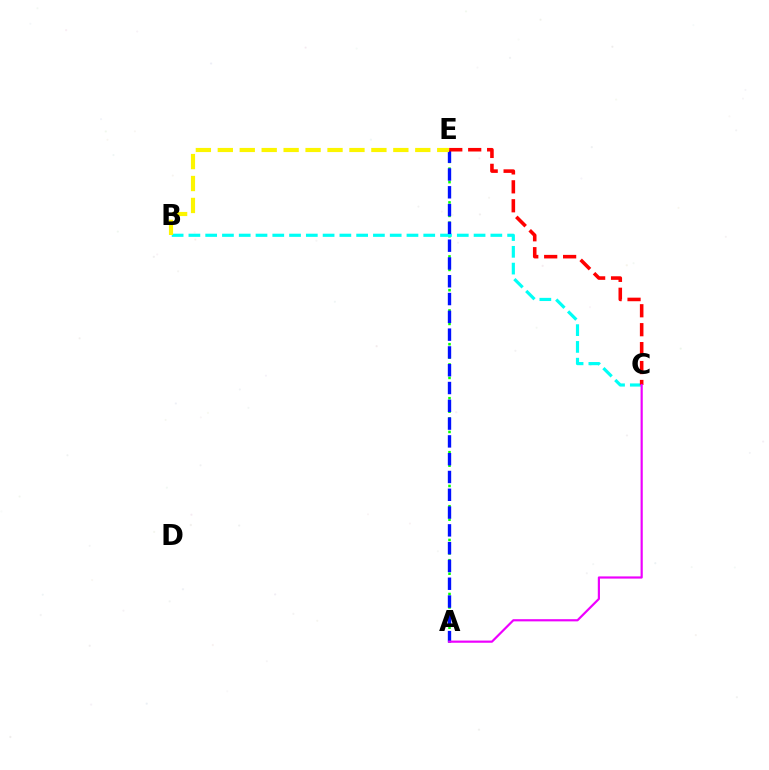{('A', 'E'): [{'color': '#08ff00', 'line_style': 'dotted', 'thickness': 1.83}, {'color': '#0010ff', 'line_style': 'dashed', 'thickness': 2.42}], ('B', 'C'): [{'color': '#00fff6', 'line_style': 'dashed', 'thickness': 2.28}], ('C', 'E'): [{'color': '#ff0000', 'line_style': 'dashed', 'thickness': 2.57}], ('A', 'C'): [{'color': '#ee00ff', 'line_style': 'solid', 'thickness': 1.58}], ('B', 'E'): [{'color': '#fcf500', 'line_style': 'dashed', 'thickness': 2.98}]}